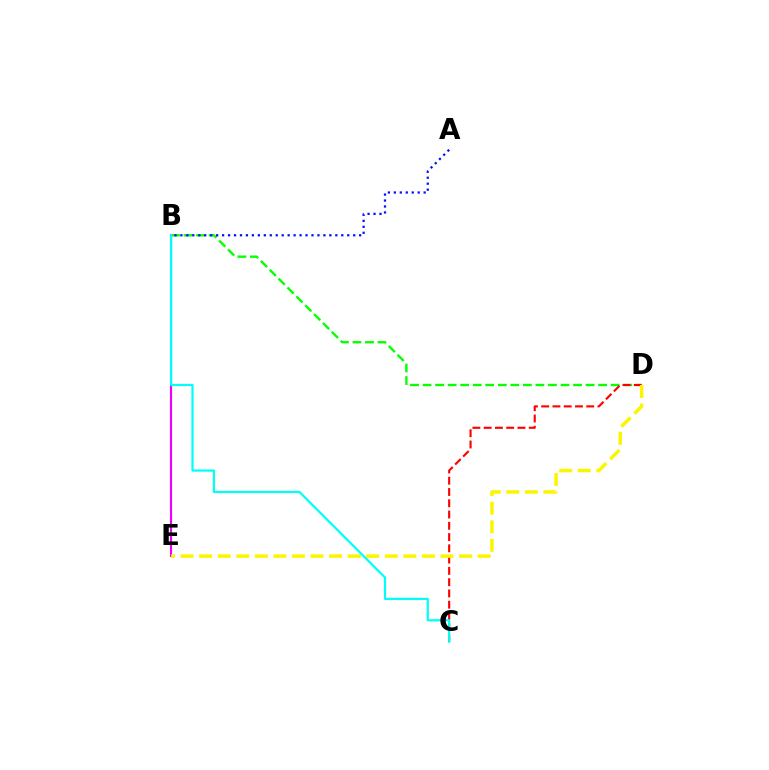{('B', 'D'): [{'color': '#08ff00', 'line_style': 'dashed', 'thickness': 1.7}], ('C', 'D'): [{'color': '#ff0000', 'line_style': 'dashed', 'thickness': 1.53}], ('B', 'E'): [{'color': '#ee00ff', 'line_style': 'solid', 'thickness': 1.54}], ('D', 'E'): [{'color': '#fcf500', 'line_style': 'dashed', 'thickness': 2.52}], ('B', 'C'): [{'color': '#00fff6', 'line_style': 'solid', 'thickness': 1.59}], ('A', 'B'): [{'color': '#0010ff', 'line_style': 'dotted', 'thickness': 1.62}]}